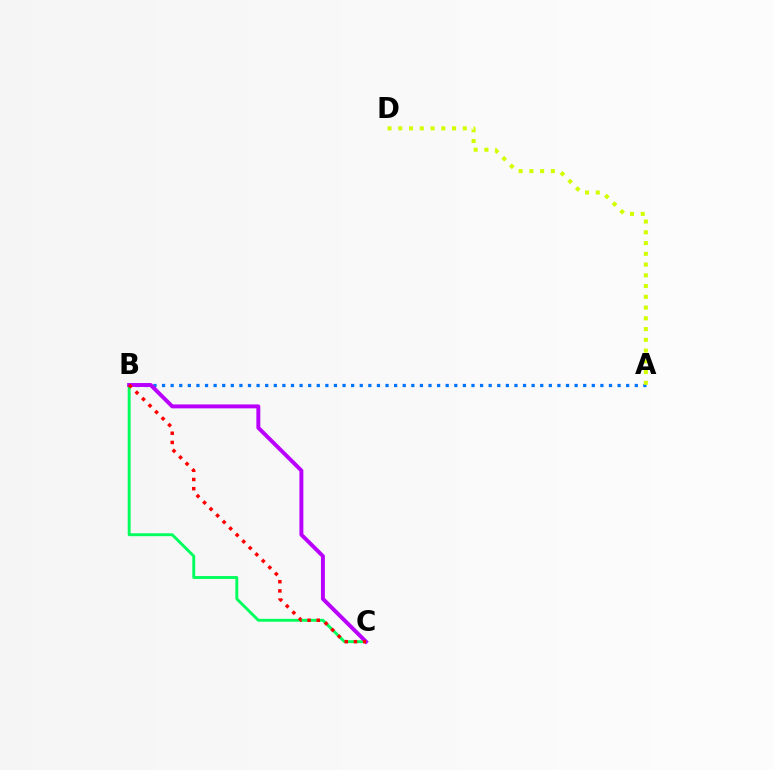{('B', 'C'): [{'color': '#00ff5c', 'line_style': 'solid', 'thickness': 2.09}, {'color': '#b900ff', 'line_style': 'solid', 'thickness': 2.83}, {'color': '#ff0000', 'line_style': 'dotted', 'thickness': 2.5}], ('A', 'B'): [{'color': '#0074ff', 'line_style': 'dotted', 'thickness': 2.34}], ('A', 'D'): [{'color': '#d1ff00', 'line_style': 'dotted', 'thickness': 2.92}]}